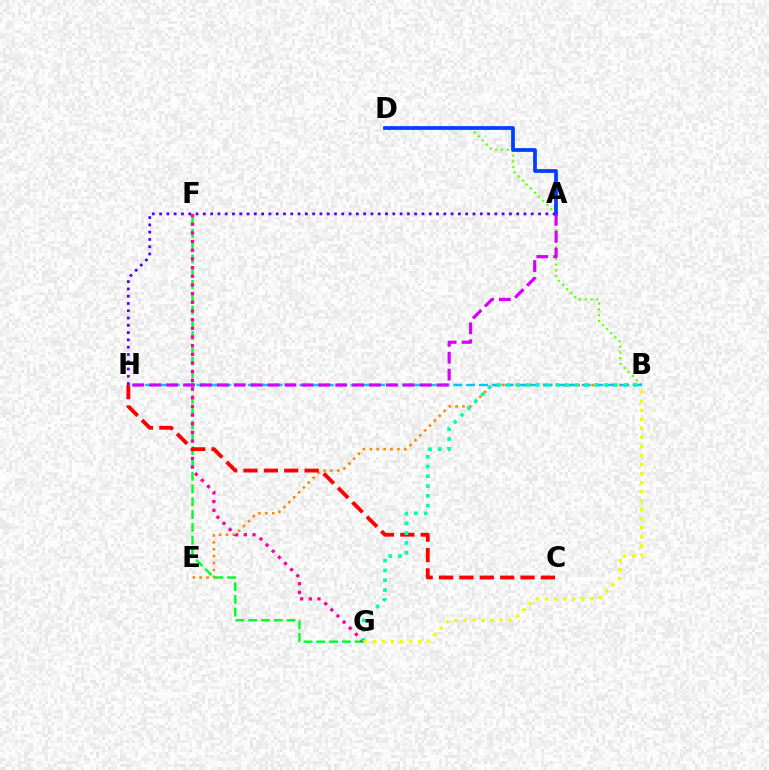{('B', 'E'): [{'color': '#ff8800', 'line_style': 'dotted', 'thickness': 1.87}], ('B', 'D'): [{'color': '#66ff00', 'line_style': 'dotted', 'thickness': 1.57}], ('F', 'G'): [{'color': '#00ff27', 'line_style': 'dashed', 'thickness': 1.74}, {'color': '#ff00a0', 'line_style': 'dotted', 'thickness': 2.36}], ('C', 'H'): [{'color': '#ff0000', 'line_style': 'dashed', 'thickness': 2.77}], ('A', 'D'): [{'color': '#003fff', 'line_style': 'solid', 'thickness': 2.7}], ('B', 'H'): [{'color': '#00c7ff', 'line_style': 'dashed', 'thickness': 1.74}], ('A', 'H'): [{'color': '#d600ff', 'line_style': 'dashed', 'thickness': 2.3}, {'color': '#4f00ff', 'line_style': 'dotted', 'thickness': 1.98}], ('B', 'G'): [{'color': '#00ffaf', 'line_style': 'dotted', 'thickness': 2.66}, {'color': '#eeff00', 'line_style': 'dotted', 'thickness': 2.46}]}